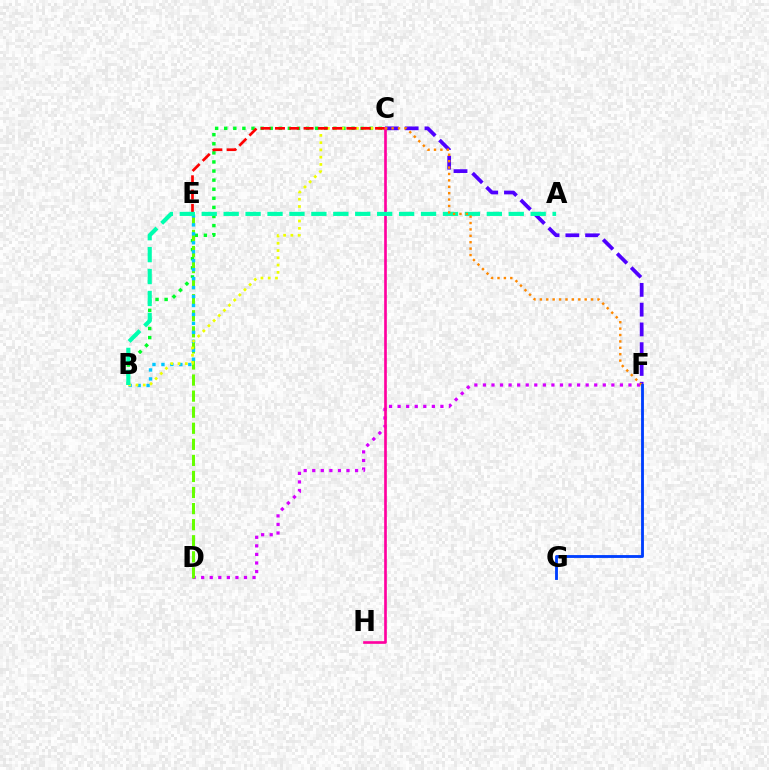{('D', 'F'): [{'color': '#d600ff', 'line_style': 'dotted', 'thickness': 2.33}], ('B', 'C'): [{'color': '#00ff27', 'line_style': 'dotted', 'thickness': 2.47}, {'color': '#eeff00', 'line_style': 'dotted', 'thickness': 1.98}], ('C', 'F'): [{'color': '#4f00ff', 'line_style': 'dashed', 'thickness': 2.69}, {'color': '#ff8800', 'line_style': 'dotted', 'thickness': 1.74}], ('D', 'E'): [{'color': '#66ff00', 'line_style': 'dashed', 'thickness': 2.18}], ('B', 'E'): [{'color': '#00c7ff', 'line_style': 'dotted', 'thickness': 2.43}], ('C', 'E'): [{'color': '#ff0000', 'line_style': 'dashed', 'thickness': 1.94}], ('C', 'H'): [{'color': '#ff00a0', 'line_style': 'solid', 'thickness': 1.92}], ('A', 'B'): [{'color': '#00ffaf', 'line_style': 'dashed', 'thickness': 2.98}], ('F', 'G'): [{'color': '#003fff', 'line_style': 'solid', 'thickness': 2.05}]}